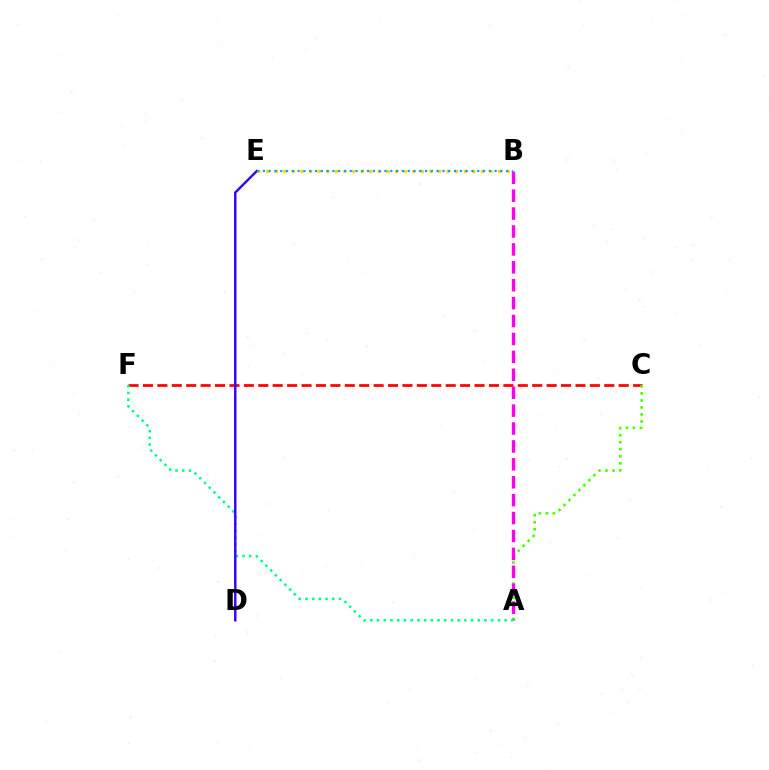{('C', 'F'): [{'color': '#ff0000', 'line_style': 'dashed', 'thickness': 1.96}], ('A', 'C'): [{'color': '#4fff00', 'line_style': 'dotted', 'thickness': 1.91}], ('A', 'B'): [{'color': '#ff00ed', 'line_style': 'dashed', 'thickness': 2.43}], ('B', 'E'): [{'color': '#ffd500', 'line_style': 'dotted', 'thickness': 2.33}, {'color': '#009eff', 'line_style': 'dotted', 'thickness': 1.57}], ('A', 'F'): [{'color': '#00ff86', 'line_style': 'dotted', 'thickness': 1.82}], ('D', 'E'): [{'color': '#3700ff', 'line_style': 'solid', 'thickness': 1.75}]}